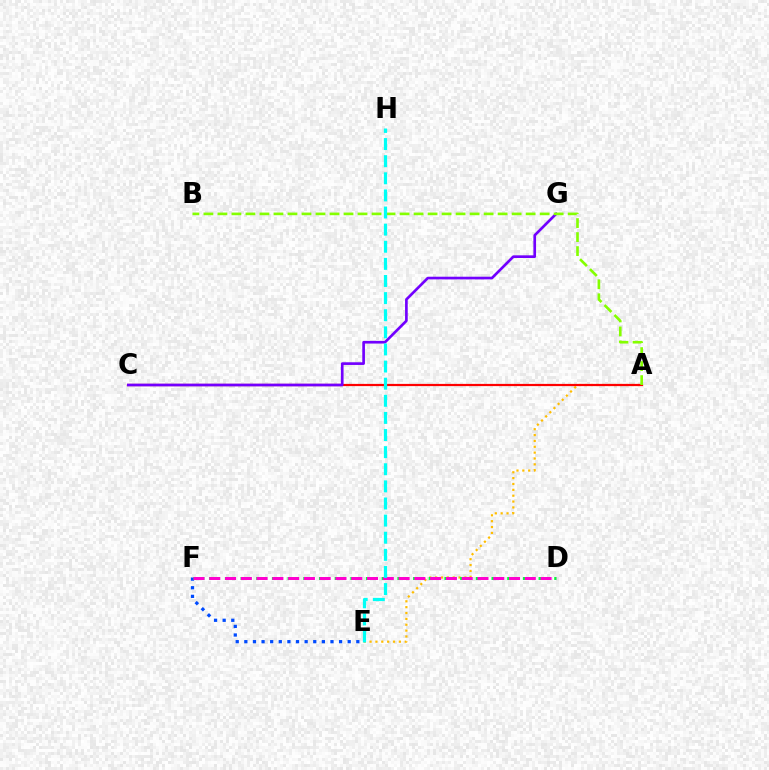{('A', 'E'): [{'color': '#ffbd00', 'line_style': 'dotted', 'thickness': 1.59}], ('A', 'C'): [{'color': '#ff0000', 'line_style': 'solid', 'thickness': 1.59}], ('E', 'F'): [{'color': '#004bff', 'line_style': 'dotted', 'thickness': 2.34}], ('D', 'F'): [{'color': '#00ff39', 'line_style': 'dotted', 'thickness': 2.13}, {'color': '#ff00cf', 'line_style': 'dashed', 'thickness': 2.14}], ('C', 'G'): [{'color': '#7200ff', 'line_style': 'solid', 'thickness': 1.92}], ('A', 'B'): [{'color': '#84ff00', 'line_style': 'dashed', 'thickness': 1.9}], ('E', 'H'): [{'color': '#00fff6', 'line_style': 'dashed', 'thickness': 2.33}]}